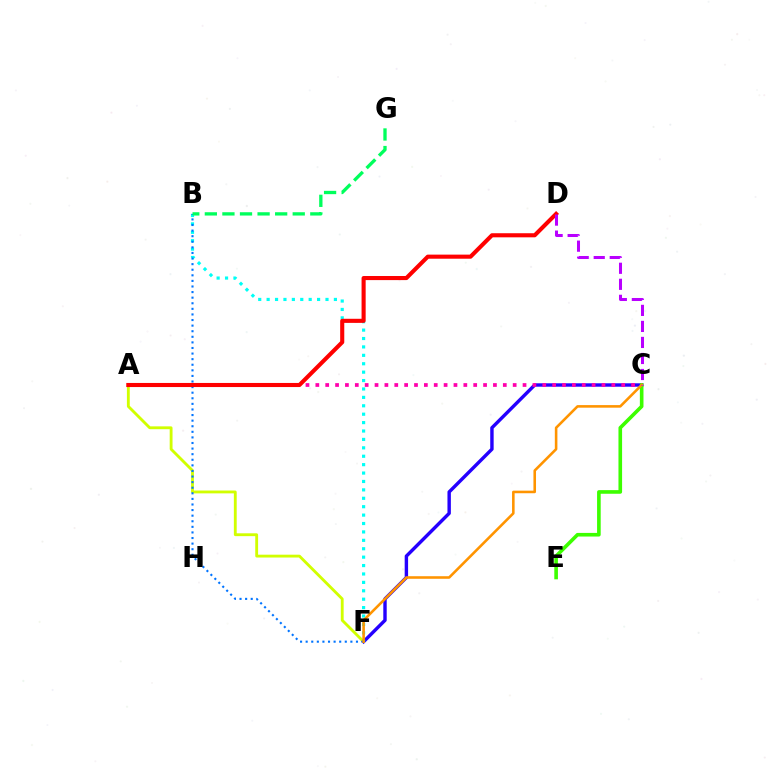{('A', 'F'): [{'color': '#d1ff00', 'line_style': 'solid', 'thickness': 2.05}], ('C', 'F'): [{'color': '#2500ff', 'line_style': 'solid', 'thickness': 2.45}, {'color': '#ff9400', 'line_style': 'solid', 'thickness': 1.86}], ('B', 'F'): [{'color': '#00fff6', 'line_style': 'dotted', 'thickness': 2.28}, {'color': '#0074ff', 'line_style': 'dotted', 'thickness': 1.52}], ('B', 'G'): [{'color': '#00ff5c', 'line_style': 'dashed', 'thickness': 2.39}], ('A', 'C'): [{'color': '#ff00ac', 'line_style': 'dotted', 'thickness': 2.68}], ('C', 'E'): [{'color': '#3dff00', 'line_style': 'solid', 'thickness': 2.61}], ('A', 'D'): [{'color': '#ff0000', 'line_style': 'solid', 'thickness': 2.95}], ('C', 'D'): [{'color': '#b900ff', 'line_style': 'dashed', 'thickness': 2.18}]}